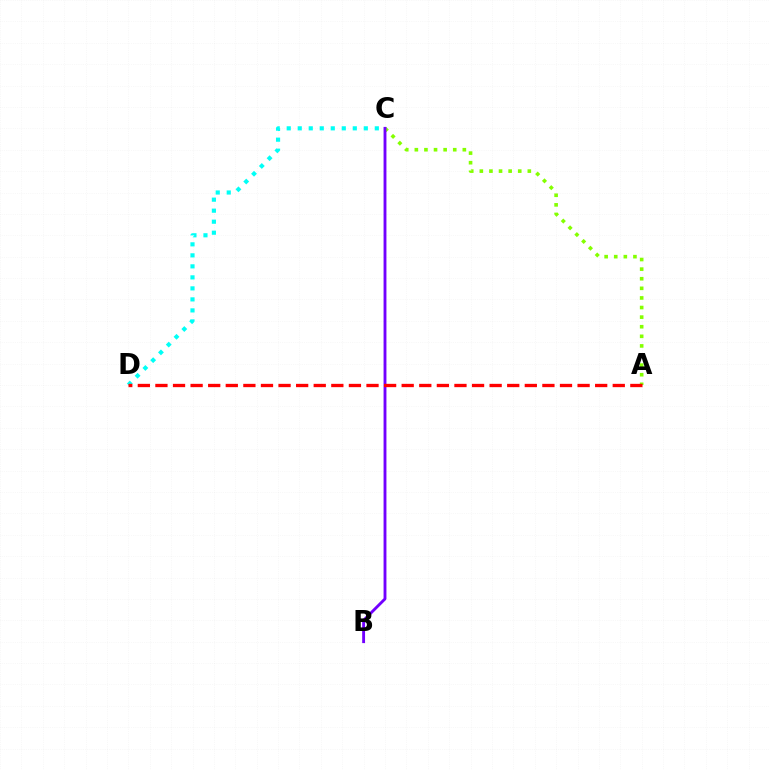{('A', 'C'): [{'color': '#84ff00', 'line_style': 'dotted', 'thickness': 2.61}], ('C', 'D'): [{'color': '#00fff6', 'line_style': 'dotted', 'thickness': 2.99}], ('B', 'C'): [{'color': '#7200ff', 'line_style': 'solid', 'thickness': 2.06}], ('A', 'D'): [{'color': '#ff0000', 'line_style': 'dashed', 'thickness': 2.39}]}